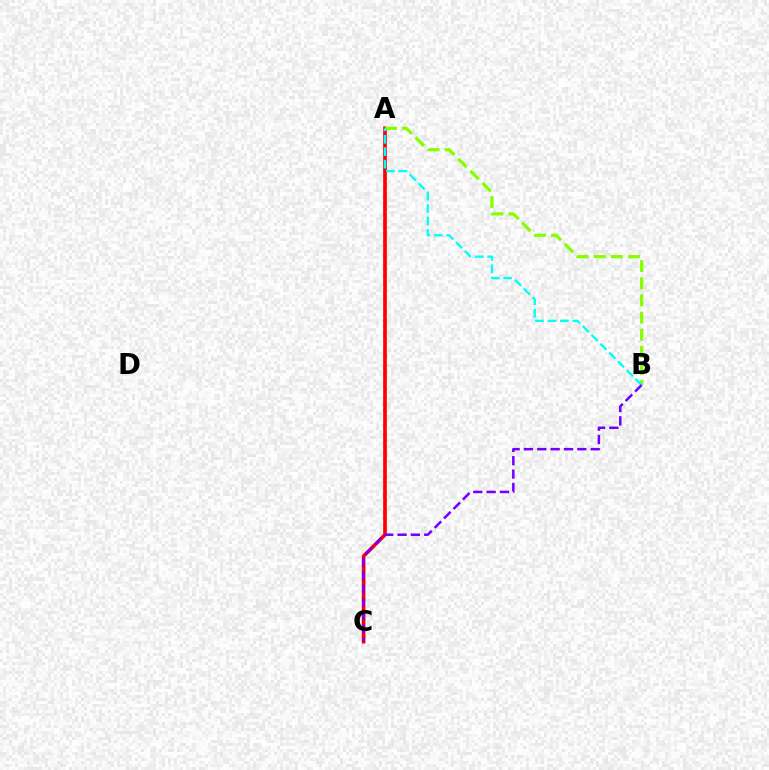{('A', 'C'): [{'color': '#ff0000', 'line_style': 'solid', 'thickness': 2.65}], ('A', 'B'): [{'color': '#84ff00', 'line_style': 'dashed', 'thickness': 2.33}, {'color': '#00fff6', 'line_style': 'dashed', 'thickness': 1.69}], ('B', 'C'): [{'color': '#7200ff', 'line_style': 'dashed', 'thickness': 1.81}]}